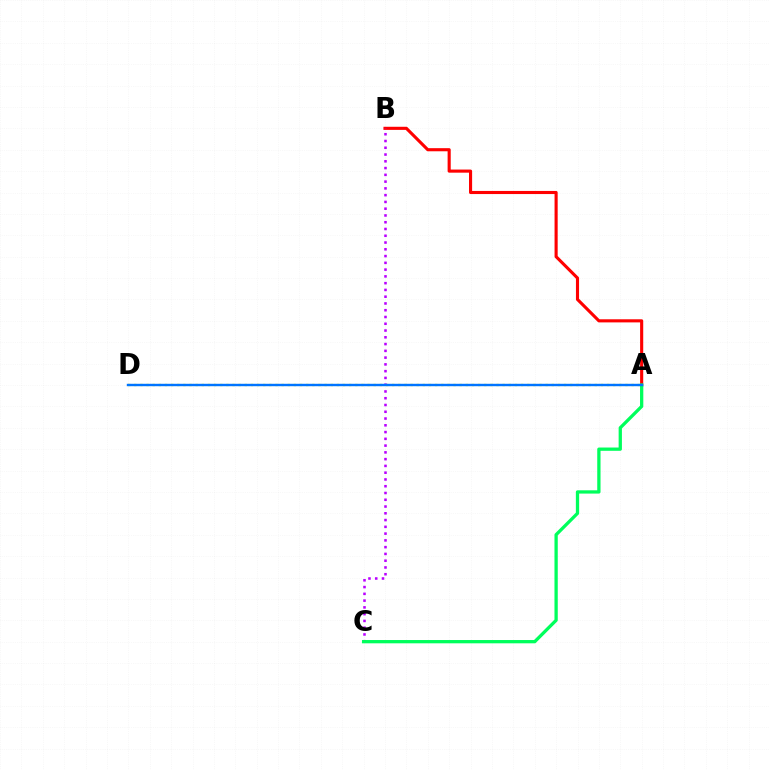{('A', 'D'): [{'color': '#d1ff00', 'line_style': 'dotted', 'thickness': 1.67}, {'color': '#0074ff', 'line_style': 'solid', 'thickness': 1.74}], ('A', 'B'): [{'color': '#ff0000', 'line_style': 'solid', 'thickness': 2.24}], ('B', 'C'): [{'color': '#b900ff', 'line_style': 'dotted', 'thickness': 1.84}], ('A', 'C'): [{'color': '#00ff5c', 'line_style': 'solid', 'thickness': 2.36}]}